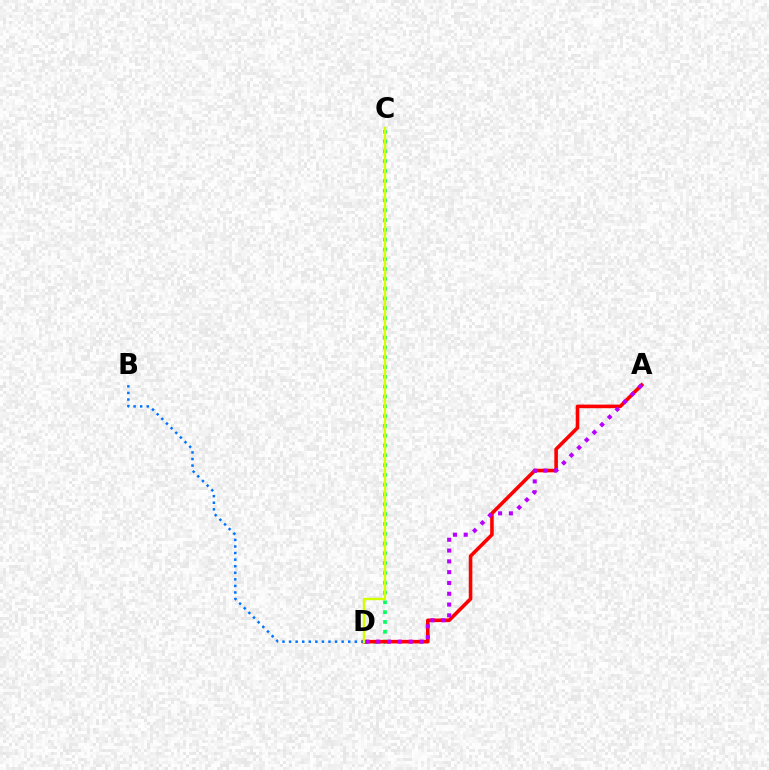{('C', 'D'): [{'color': '#00ff5c', 'line_style': 'dotted', 'thickness': 2.66}, {'color': '#d1ff00', 'line_style': 'solid', 'thickness': 1.7}], ('A', 'D'): [{'color': '#ff0000', 'line_style': 'solid', 'thickness': 2.58}, {'color': '#b900ff', 'line_style': 'dotted', 'thickness': 2.93}], ('B', 'D'): [{'color': '#0074ff', 'line_style': 'dotted', 'thickness': 1.79}]}